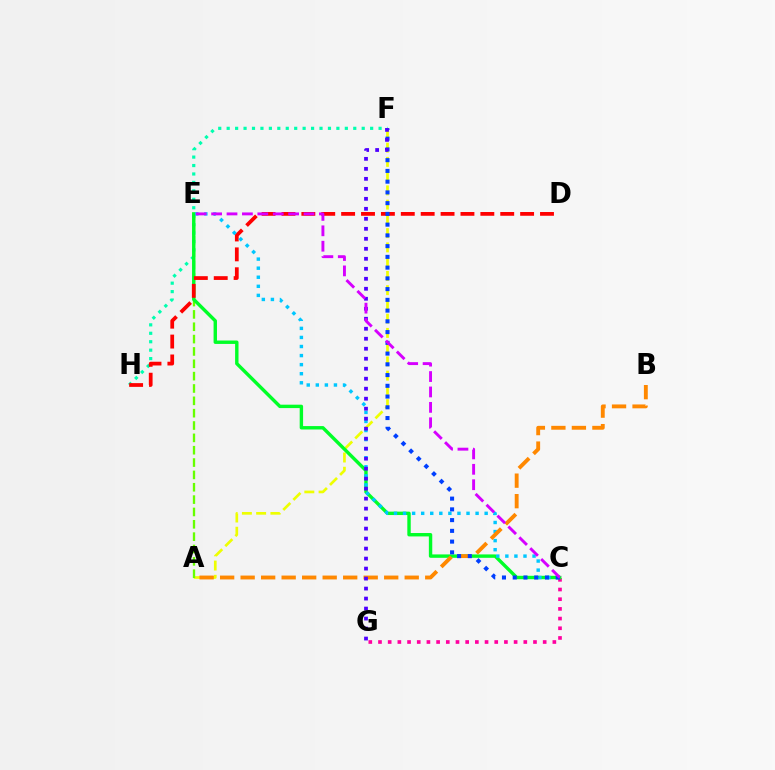{('C', 'G'): [{'color': '#ff00a0', 'line_style': 'dotted', 'thickness': 2.63}], ('A', 'F'): [{'color': '#eeff00', 'line_style': 'dashed', 'thickness': 1.94}], ('A', 'E'): [{'color': '#66ff00', 'line_style': 'dashed', 'thickness': 1.68}], ('F', 'H'): [{'color': '#00ffaf', 'line_style': 'dotted', 'thickness': 2.29}], ('C', 'E'): [{'color': '#00ff27', 'line_style': 'solid', 'thickness': 2.45}, {'color': '#00c7ff', 'line_style': 'dotted', 'thickness': 2.46}, {'color': '#d600ff', 'line_style': 'dashed', 'thickness': 2.09}], ('D', 'H'): [{'color': '#ff0000', 'line_style': 'dashed', 'thickness': 2.7}], ('A', 'B'): [{'color': '#ff8800', 'line_style': 'dashed', 'thickness': 2.79}], ('C', 'F'): [{'color': '#003fff', 'line_style': 'dotted', 'thickness': 2.92}], ('F', 'G'): [{'color': '#4f00ff', 'line_style': 'dotted', 'thickness': 2.72}]}